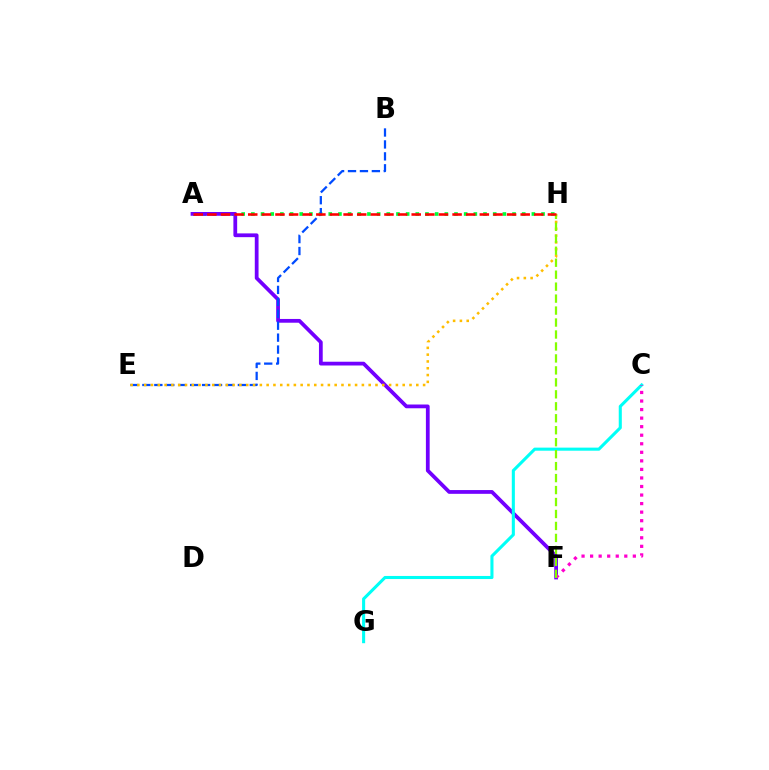{('A', 'H'): [{'color': '#00ff39', 'line_style': 'dotted', 'thickness': 2.63}, {'color': '#ff0000', 'line_style': 'dashed', 'thickness': 1.85}], ('A', 'F'): [{'color': '#7200ff', 'line_style': 'solid', 'thickness': 2.71}], ('B', 'E'): [{'color': '#004bff', 'line_style': 'dashed', 'thickness': 1.62}], ('E', 'H'): [{'color': '#ffbd00', 'line_style': 'dotted', 'thickness': 1.85}], ('C', 'G'): [{'color': '#00fff6', 'line_style': 'solid', 'thickness': 2.21}], ('C', 'F'): [{'color': '#ff00cf', 'line_style': 'dotted', 'thickness': 2.32}], ('F', 'H'): [{'color': '#84ff00', 'line_style': 'dashed', 'thickness': 1.63}]}